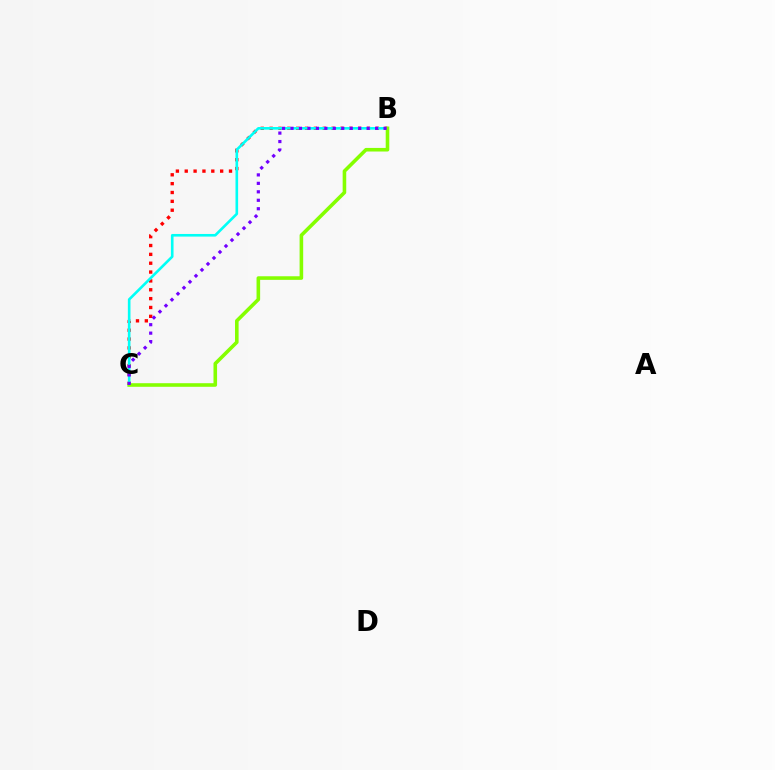{('B', 'C'): [{'color': '#ff0000', 'line_style': 'dotted', 'thickness': 2.41}, {'color': '#00fff6', 'line_style': 'solid', 'thickness': 1.89}, {'color': '#84ff00', 'line_style': 'solid', 'thickness': 2.58}, {'color': '#7200ff', 'line_style': 'dotted', 'thickness': 2.3}]}